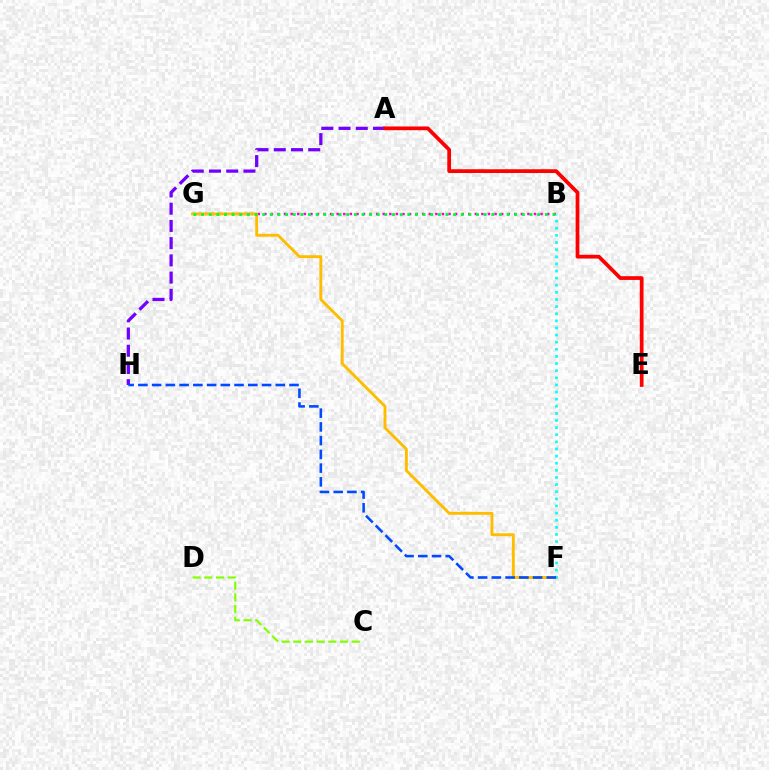{('B', 'G'): [{'color': '#ff00cf', 'line_style': 'dotted', 'thickness': 1.79}, {'color': '#00ff39', 'line_style': 'dotted', 'thickness': 2.08}], ('F', 'G'): [{'color': '#ffbd00', 'line_style': 'solid', 'thickness': 2.08}], ('B', 'F'): [{'color': '#00fff6', 'line_style': 'dotted', 'thickness': 1.93}], ('C', 'D'): [{'color': '#84ff00', 'line_style': 'dashed', 'thickness': 1.59}], ('A', 'H'): [{'color': '#7200ff', 'line_style': 'dashed', 'thickness': 2.34}], ('F', 'H'): [{'color': '#004bff', 'line_style': 'dashed', 'thickness': 1.87}], ('A', 'E'): [{'color': '#ff0000', 'line_style': 'solid', 'thickness': 2.7}]}